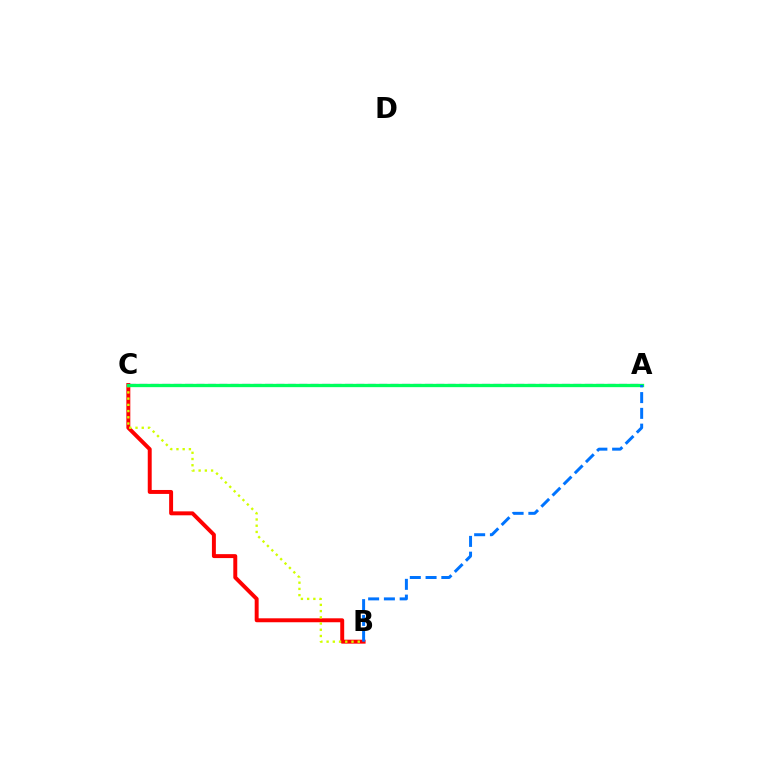{('B', 'C'): [{'color': '#ff0000', 'line_style': 'solid', 'thickness': 2.84}, {'color': '#d1ff00', 'line_style': 'dotted', 'thickness': 1.69}], ('A', 'C'): [{'color': '#b900ff', 'line_style': 'dashed', 'thickness': 1.55}, {'color': '#00ff5c', 'line_style': 'solid', 'thickness': 2.39}], ('A', 'B'): [{'color': '#0074ff', 'line_style': 'dashed', 'thickness': 2.14}]}